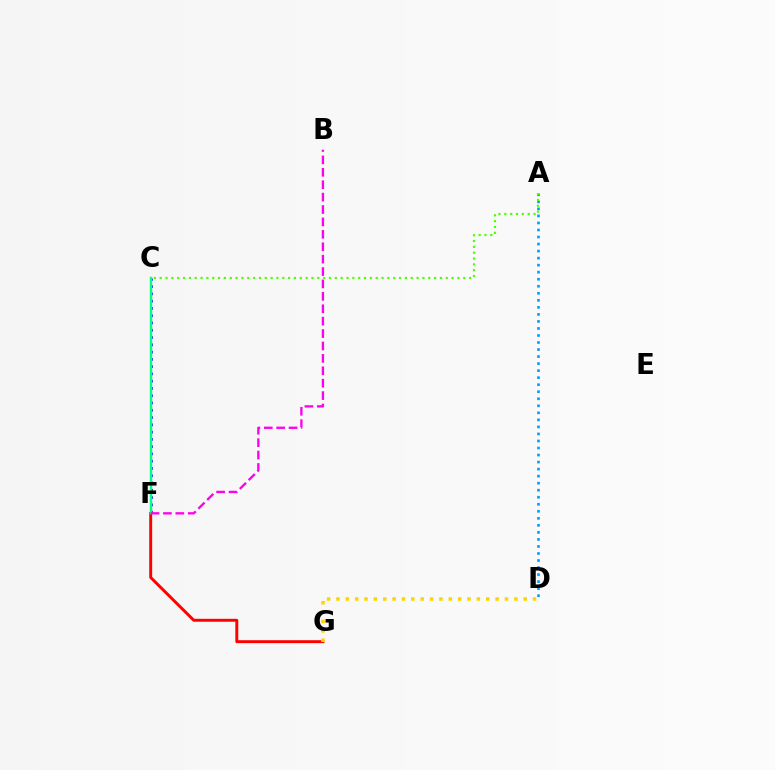{('F', 'G'): [{'color': '#ff0000', 'line_style': 'solid', 'thickness': 2.11}], ('C', 'F'): [{'color': '#3700ff', 'line_style': 'dotted', 'thickness': 1.98}, {'color': '#00ff86', 'line_style': 'solid', 'thickness': 1.76}], ('A', 'D'): [{'color': '#009eff', 'line_style': 'dotted', 'thickness': 1.91}], ('A', 'C'): [{'color': '#4fff00', 'line_style': 'dotted', 'thickness': 1.59}], ('B', 'F'): [{'color': '#ff00ed', 'line_style': 'dashed', 'thickness': 1.69}], ('D', 'G'): [{'color': '#ffd500', 'line_style': 'dotted', 'thickness': 2.54}]}